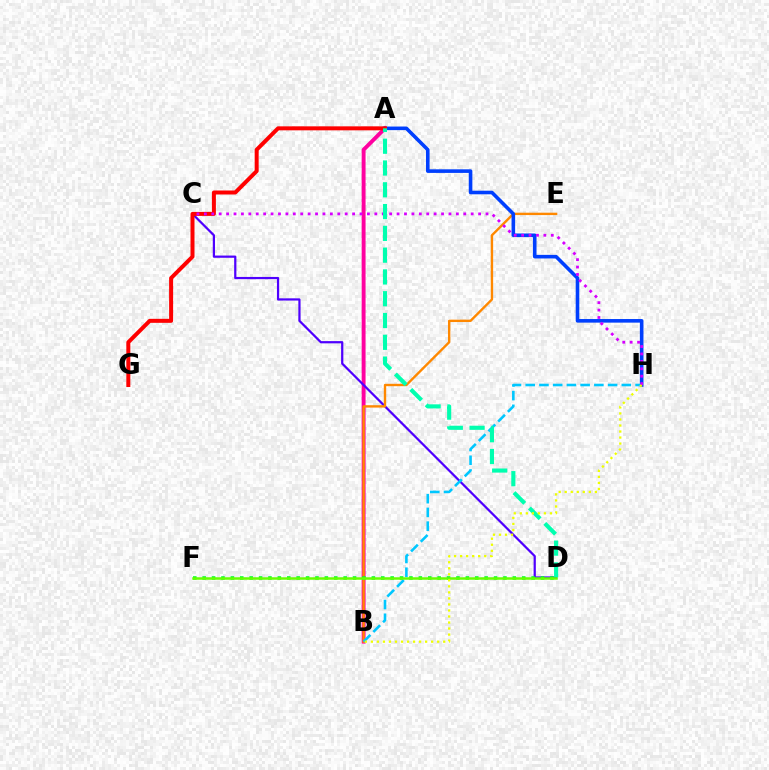{('A', 'B'): [{'color': '#ff00a0', 'line_style': 'solid', 'thickness': 2.81}], ('C', 'D'): [{'color': '#4f00ff', 'line_style': 'solid', 'thickness': 1.6}], ('B', 'E'): [{'color': '#ff8800', 'line_style': 'solid', 'thickness': 1.71}], ('A', 'H'): [{'color': '#003fff', 'line_style': 'solid', 'thickness': 2.59}], ('D', 'F'): [{'color': '#00ff27', 'line_style': 'dotted', 'thickness': 2.55}, {'color': '#66ff00', 'line_style': 'solid', 'thickness': 1.8}], ('A', 'G'): [{'color': '#ff0000', 'line_style': 'solid', 'thickness': 2.87}], ('B', 'H'): [{'color': '#00c7ff', 'line_style': 'dashed', 'thickness': 1.87}, {'color': '#eeff00', 'line_style': 'dotted', 'thickness': 1.64}], ('C', 'H'): [{'color': '#d600ff', 'line_style': 'dotted', 'thickness': 2.01}], ('A', 'D'): [{'color': '#00ffaf', 'line_style': 'dashed', 'thickness': 2.96}]}